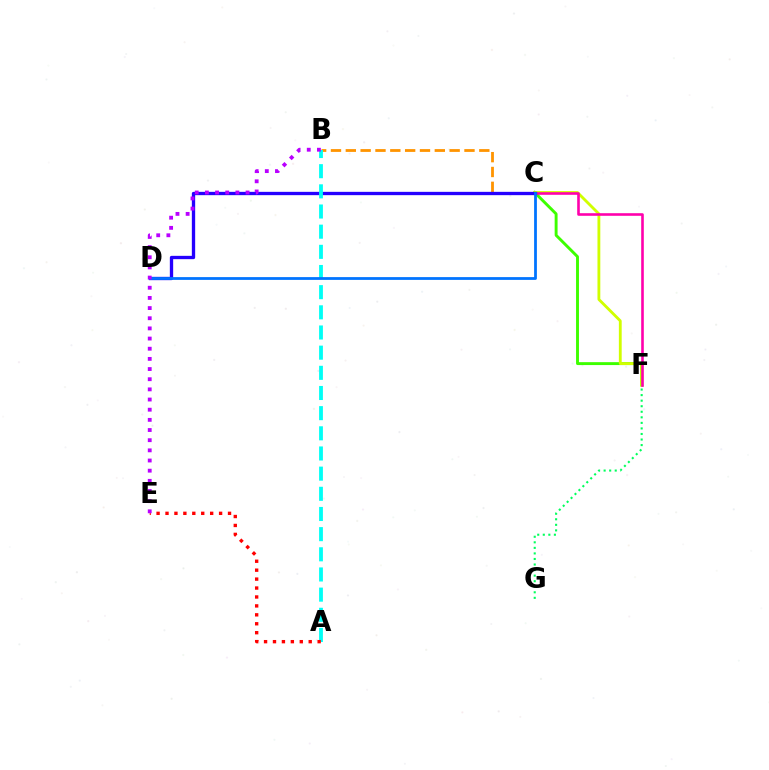{('C', 'F'): [{'color': '#3dff00', 'line_style': 'solid', 'thickness': 2.1}, {'color': '#d1ff00', 'line_style': 'solid', 'thickness': 2.04}, {'color': '#ff00ac', 'line_style': 'solid', 'thickness': 1.88}], ('B', 'C'): [{'color': '#ff9400', 'line_style': 'dashed', 'thickness': 2.02}], ('F', 'G'): [{'color': '#00ff5c', 'line_style': 'dotted', 'thickness': 1.51}], ('C', 'D'): [{'color': '#2500ff', 'line_style': 'solid', 'thickness': 2.39}, {'color': '#0074ff', 'line_style': 'solid', 'thickness': 2.0}], ('A', 'B'): [{'color': '#00fff6', 'line_style': 'dashed', 'thickness': 2.74}], ('A', 'E'): [{'color': '#ff0000', 'line_style': 'dotted', 'thickness': 2.43}], ('B', 'E'): [{'color': '#b900ff', 'line_style': 'dotted', 'thickness': 2.76}]}